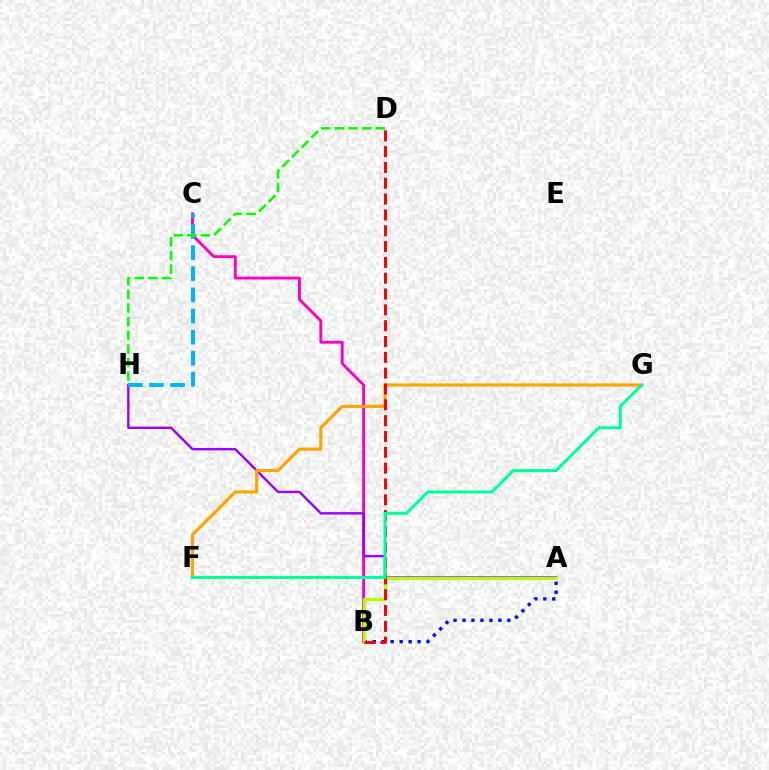{('B', 'C'): [{'color': '#ff00bd', 'line_style': 'solid', 'thickness': 2.08}], ('A', 'H'): [{'color': '#9b00ff', 'line_style': 'solid', 'thickness': 1.73}], ('C', 'H'): [{'color': '#00b5ff', 'line_style': 'dashed', 'thickness': 2.87}], ('A', 'B'): [{'color': '#0010ff', 'line_style': 'dotted', 'thickness': 2.44}, {'color': '#b3ff00', 'line_style': 'solid', 'thickness': 2.34}], ('D', 'H'): [{'color': '#08ff00', 'line_style': 'dashed', 'thickness': 1.85}], ('F', 'G'): [{'color': '#ffa500', 'line_style': 'solid', 'thickness': 2.29}, {'color': '#00ff9d', 'line_style': 'solid', 'thickness': 2.2}], ('B', 'D'): [{'color': '#ff0000', 'line_style': 'dashed', 'thickness': 2.15}]}